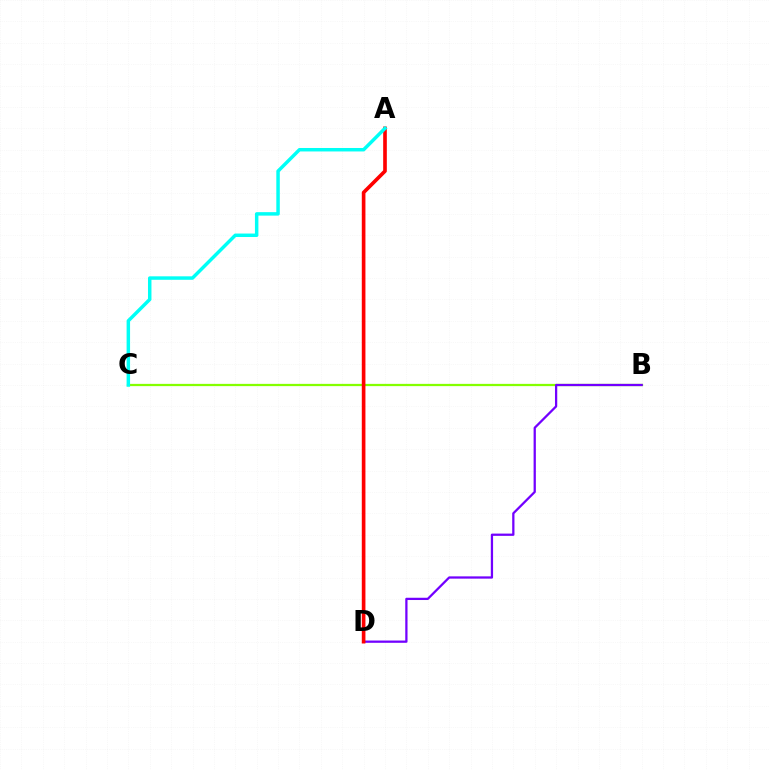{('B', 'C'): [{'color': '#84ff00', 'line_style': 'solid', 'thickness': 1.62}], ('B', 'D'): [{'color': '#7200ff', 'line_style': 'solid', 'thickness': 1.63}], ('A', 'D'): [{'color': '#ff0000', 'line_style': 'solid', 'thickness': 2.63}], ('A', 'C'): [{'color': '#00fff6', 'line_style': 'solid', 'thickness': 2.5}]}